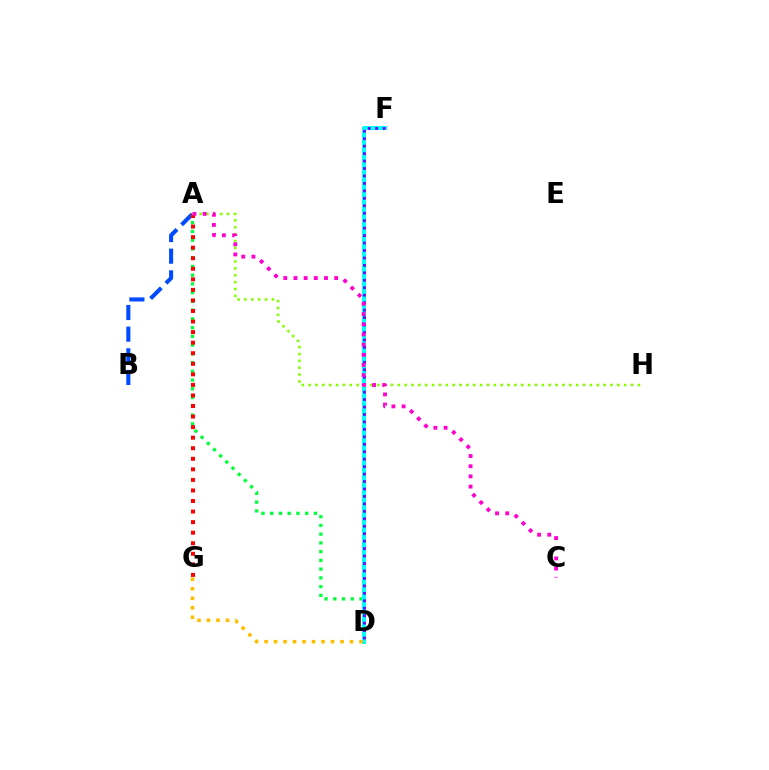{('A', 'B'): [{'color': '#004bff', 'line_style': 'dashed', 'thickness': 2.94}], ('A', 'D'): [{'color': '#00ff39', 'line_style': 'dotted', 'thickness': 2.38}], ('D', 'F'): [{'color': '#00fff6', 'line_style': 'solid', 'thickness': 2.89}, {'color': '#7200ff', 'line_style': 'dotted', 'thickness': 2.02}], ('D', 'G'): [{'color': '#ffbd00', 'line_style': 'dotted', 'thickness': 2.58}], ('A', 'G'): [{'color': '#ff0000', 'line_style': 'dotted', 'thickness': 2.87}], ('A', 'H'): [{'color': '#84ff00', 'line_style': 'dotted', 'thickness': 1.86}], ('A', 'C'): [{'color': '#ff00cf', 'line_style': 'dotted', 'thickness': 2.77}]}